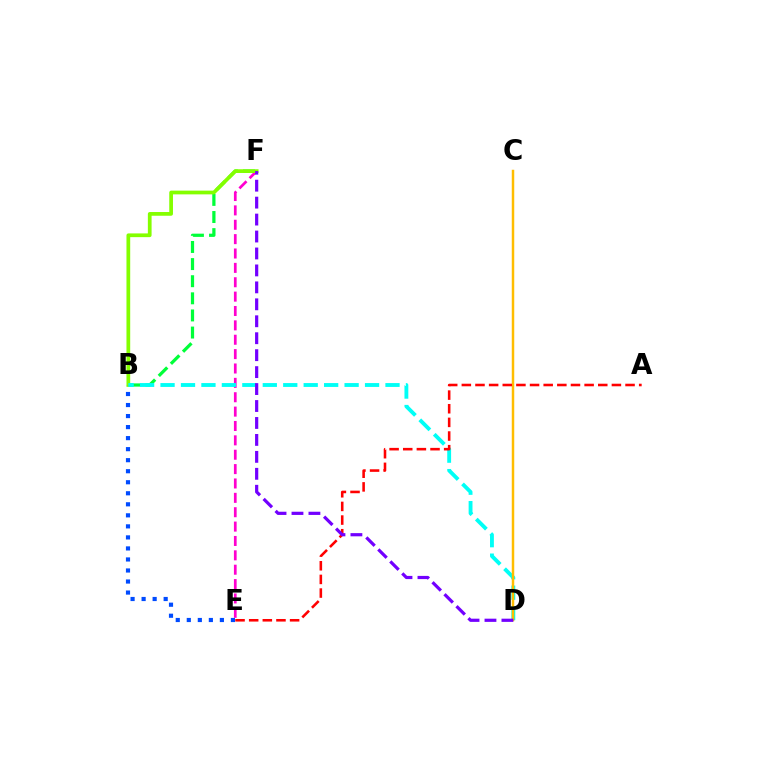{('E', 'F'): [{'color': '#ff00cf', 'line_style': 'dashed', 'thickness': 1.95}], ('B', 'F'): [{'color': '#00ff39', 'line_style': 'dashed', 'thickness': 2.33}, {'color': '#84ff00', 'line_style': 'solid', 'thickness': 2.69}], ('B', 'D'): [{'color': '#00fff6', 'line_style': 'dashed', 'thickness': 2.78}], ('C', 'D'): [{'color': '#ffbd00', 'line_style': 'solid', 'thickness': 1.78}], ('B', 'E'): [{'color': '#004bff', 'line_style': 'dotted', 'thickness': 3.0}], ('A', 'E'): [{'color': '#ff0000', 'line_style': 'dashed', 'thickness': 1.85}], ('D', 'F'): [{'color': '#7200ff', 'line_style': 'dashed', 'thickness': 2.3}]}